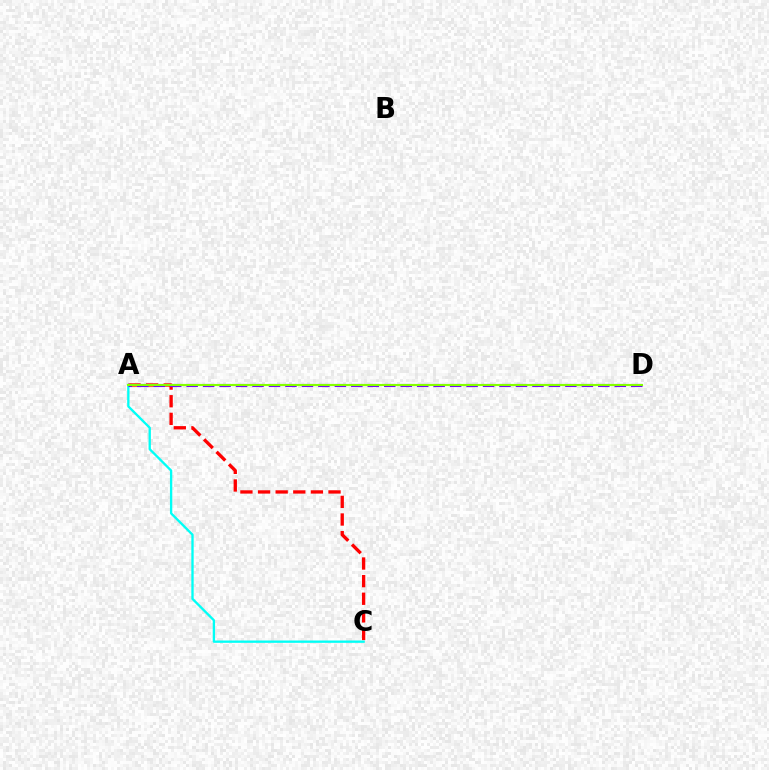{('A', 'C'): [{'color': '#ff0000', 'line_style': 'dashed', 'thickness': 2.39}, {'color': '#00fff6', 'line_style': 'solid', 'thickness': 1.67}], ('A', 'D'): [{'color': '#7200ff', 'line_style': 'dashed', 'thickness': 2.24}, {'color': '#84ff00', 'line_style': 'solid', 'thickness': 1.53}]}